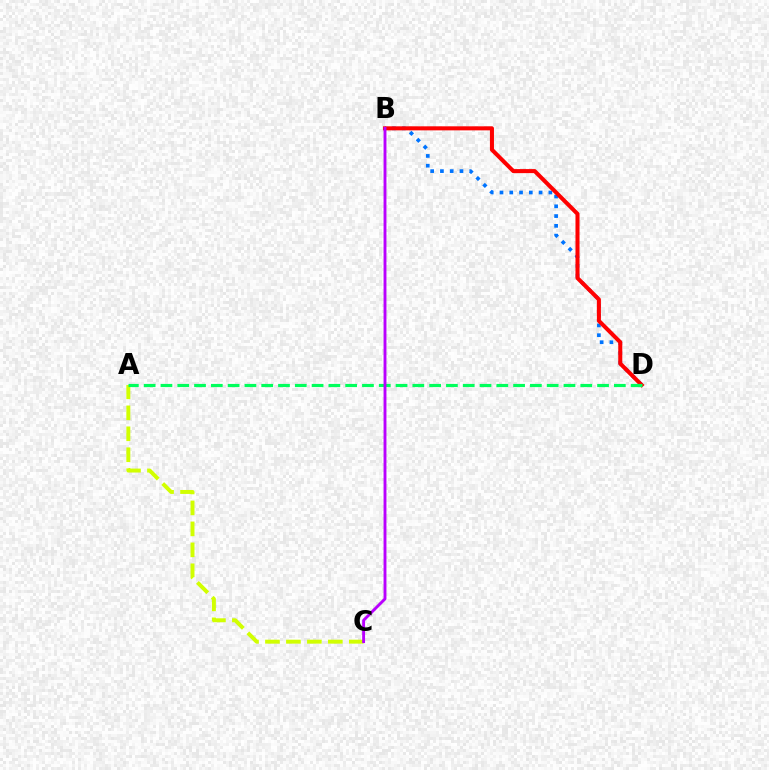{('A', 'C'): [{'color': '#d1ff00', 'line_style': 'dashed', 'thickness': 2.85}], ('B', 'D'): [{'color': '#0074ff', 'line_style': 'dotted', 'thickness': 2.66}, {'color': '#ff0000', 'line_style': 'solid', 'thickness': 2.91}], ('A', 'D'): [{'color': '#00ff5c', 'line_style': 'dashed', 'thickness': 2.28}], ('B', 'C'): [{'color': '#b900ff', 'line_style': 'solid', 'thickness': 2.08}]}